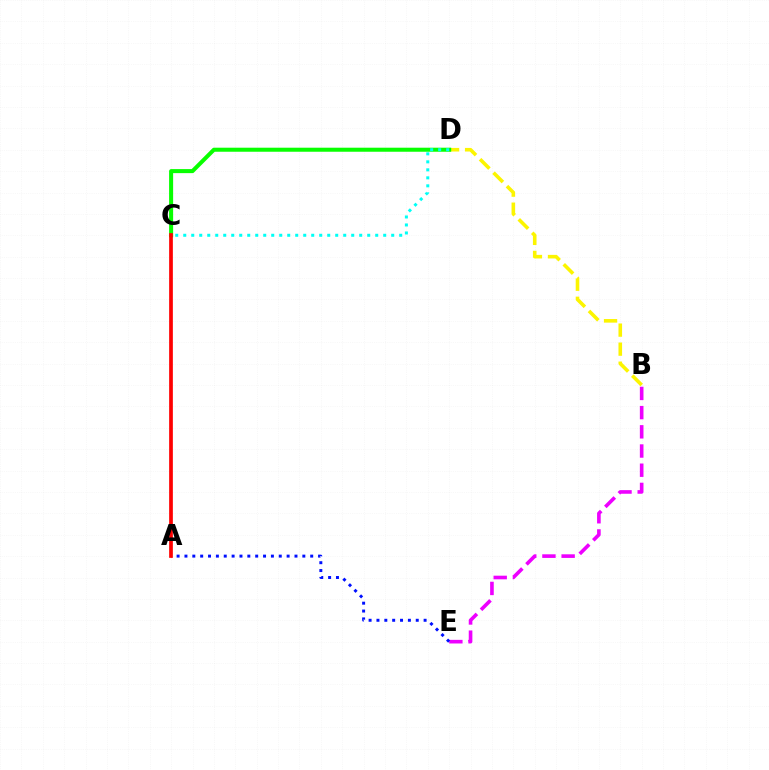{('B', 'E'): [{'color': '#ee00ff', 'line_style': 'dashed', 'thickness': 2.61}], ('A', 'E'): [{'color': '#0010ff', 'line_style': 'dotted', 'thickness': 2.14}], ('B', 'D'): [{'color': '#fcf500', 'line_style': 'dashed', 'thickness': 2.59}], ('C', 'D'): [{'color': '#08ff00', 'line_style': 'solid', 'thickness': 2.91}, {'color': '#00fff6', 'line_style': 'dotted', 'thickness': 2.17}], ('A', 'C'): [{'color': '#ff0000', 'line_style': 'solid', 'thickness': 2.67}]}